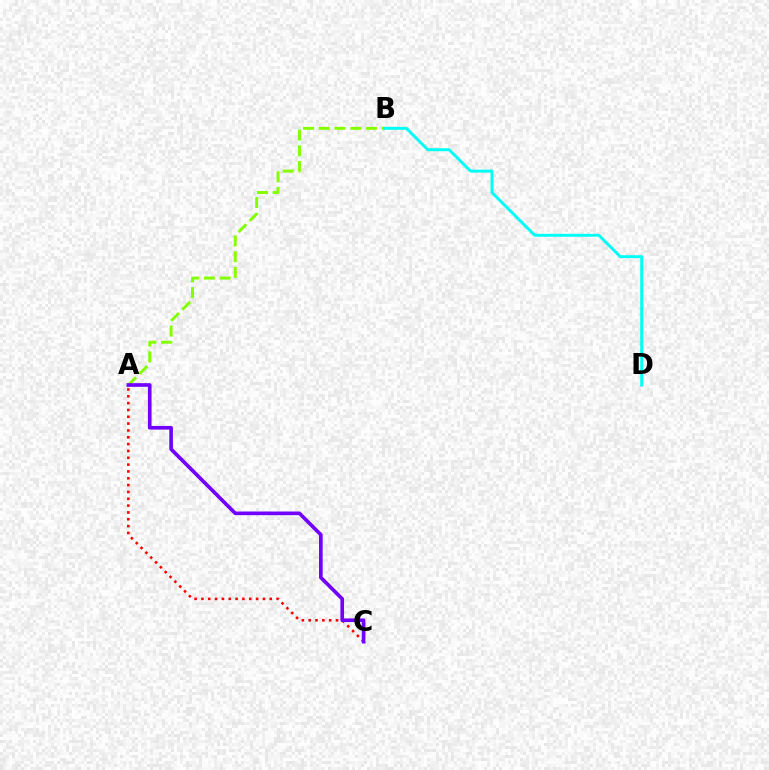{('A', 'C'): [{'color': '#ff0000', 'line_style': 'dotted', 'thickness': 1.86}, {'color': '#7200ff', 'line_style': 'solid', 'thickness': 2.63}], ('A', 'B'): [{'color': '#84ff00', 'line_style': 'dashed', 'thickness': 2.14}], ('B', 'D'): [{'color': '#00fff6', 'line_style': 'solid', 'thickness': 2.11}]}